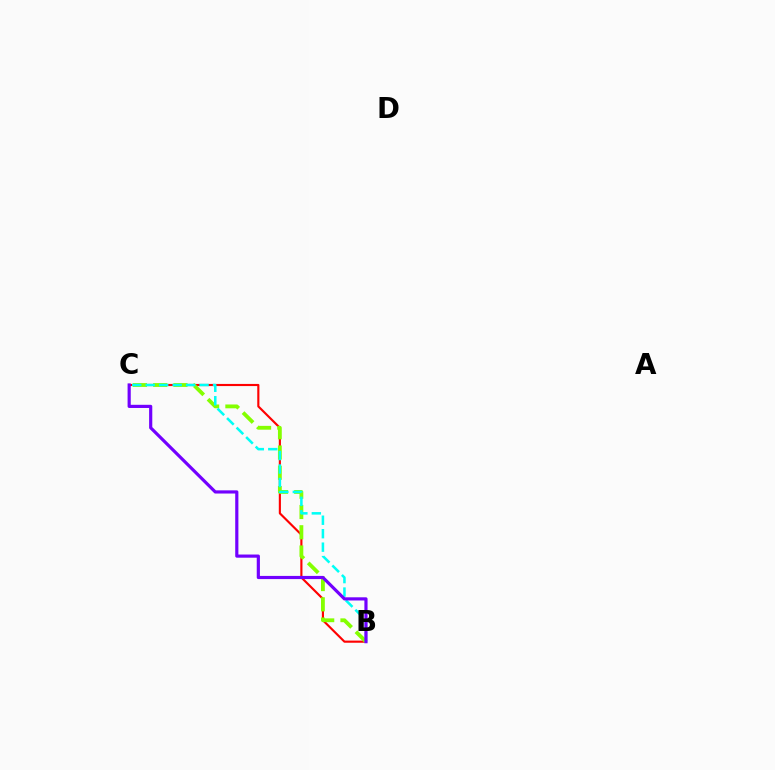{('B', 'C'): [{'color': '#ff0000', 'line_style': 'solid', 'thickness': 1.54}, {'color': '#84ff00', 'line_style': 'dashed', 'thickness': 2.75}, {'color': '#00fff6', 'line_style': 'dashed', 'thickness': 1.83}, {'color': '#7200ff', 'line_style': 'solid', 'thickness': 2.29}]}